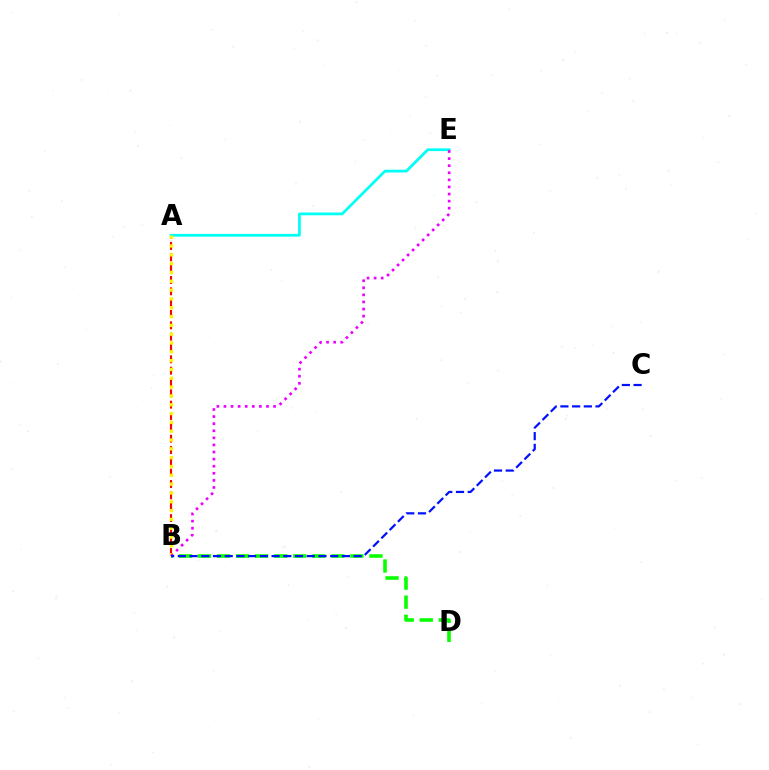{('B', 'D'): [{'color': '#08ff00', 'line_style': 'dashed', 'thickness': 2.59}], ('A', 'B'): [{'color': '#ff0000', 'line_style': 'dashed', 'thickness': 1.54}, {'color': '#fcf500', 'line_style': 'dotted', 'thickness': 2.4}], ('A', 'E'): [{'color': '#00fff6', 'line_style': 'solid', 'thickness': 1.98}], ('B', 'E'): [{'color': '#ee00ff', 'line_style': 'dotted', 'thickness': 1.93}], ('B', 'C'): [{'color': '#0010ff', 'line_style': 'dashed', 'thickness': 1.59}]}